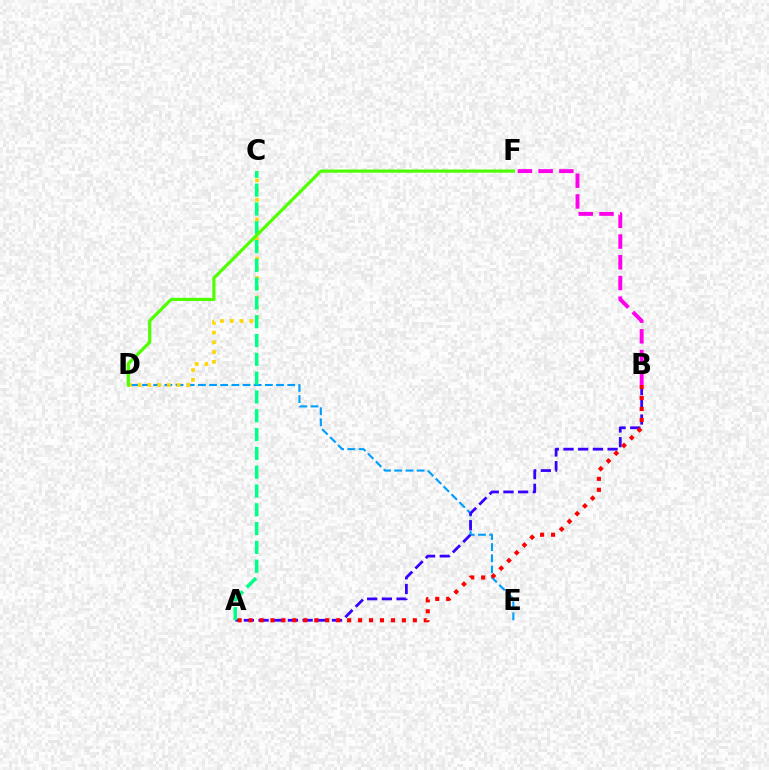{('D', 'E'): [{'color': '#009eff', 'line_style': 'dashed', 'thickness': 1.52}], ('C', 'D'): [{'color': '#ffd500', 'line_style': 'dotted', 'thickness': 2.65}], ('A', 'B'): [{'color': '#3700ff', 'line_style': 'dashed', 'thickness': 2.0}, {'color': '#ff0000', 'line_style': 'dotted', 'thickness': 2.98}], ('A', 'C'): [{'color': '#00ff86', 'line_style': 'dashed', 'thickness': 2.55}], ('B', 'F'): [{'color': '#ff00ed', 'line_style': 'dashed', 'thickness': 2.82}], ('D', 'F'): [{'color': '#4fff00', 'line_style': 'solid', 'thickness': 2.29}]}